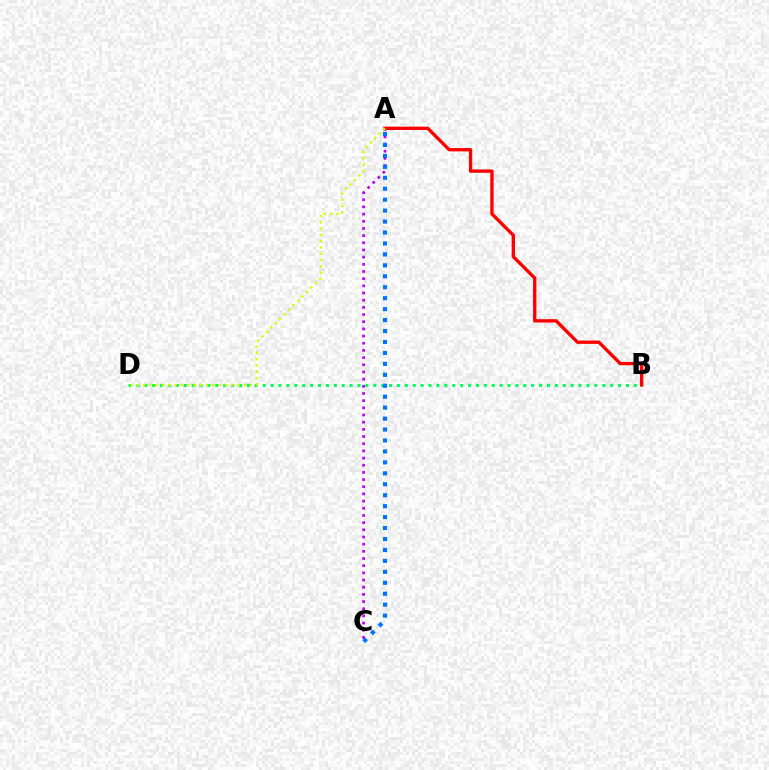{('B', 'D'): [{'color': '#00ff5c', 'line_style': 'dotted', 'thickness': 2.15}], ('A', 'C'): [{'color': '#b900ff', 'line_style': 'dotted', 'thickness': 1.95}, {'color': '#0074ff', 'line_style': 'dotted', 'thickness': 2.97}], ('A', 'B'): [{'color': '#ff0000', 'line_style': 'solid', 'thickness': 2.4}], ('A', 'D'): [{'color': '#d1ff00', 'line_style': 'dotted', 'thickness': 1.71}]}